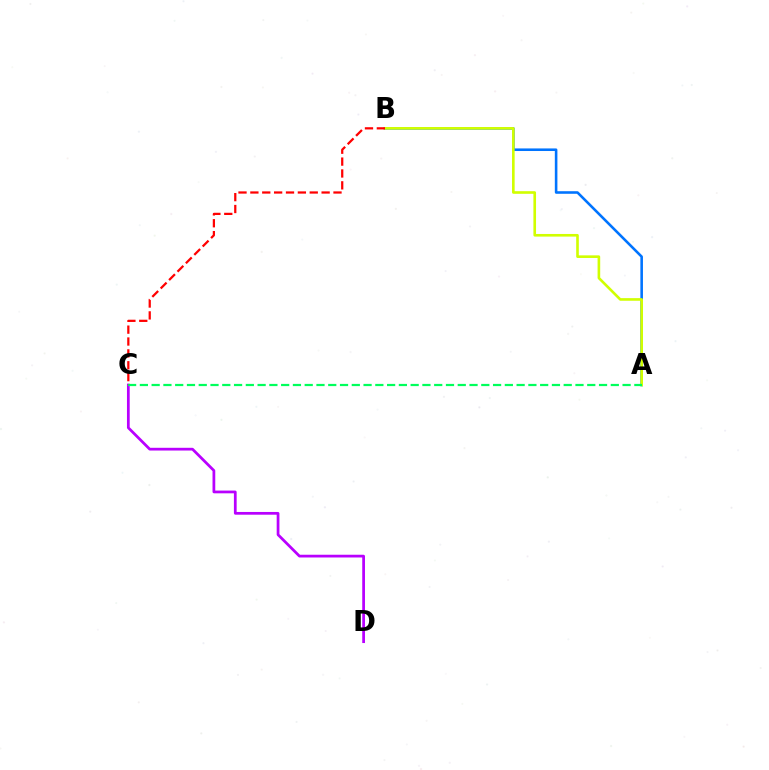{('C', 'D'): [{'color': '#b900ff', 'line_style': 'solid', 'thickness': 1.98}], ('A', 'B'): [{'color': '#0074ff', 'line_style': 'solid', 'thickness': 1.86}, {'color': '#d1ff00', 'line_style': 'solid', 'thickness': 1.89}], ('A', 'C'): [{'color': '#00ff5c', 'line_style': 'dashed', 'thickness': 1.6}], ('B', 'C'): [{'color': '#ff0000', 'line_style': 'dashed', 'thickness': 1.61}]}